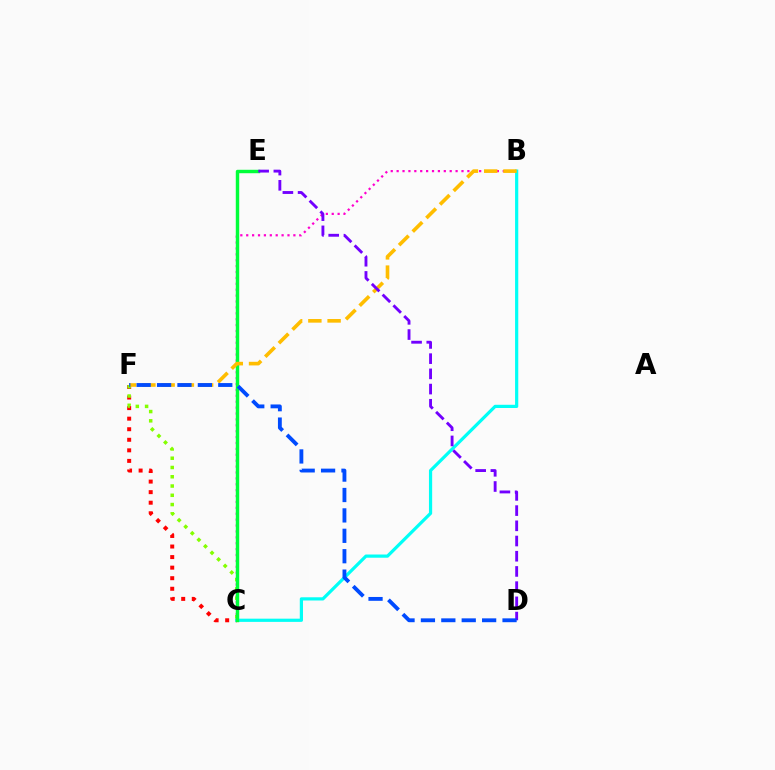{('C', 'F'): [{'color': '#ff0000', 'line_style': 'dotted', 'thickness': 2.87}, {'color': '#84ff00', 'line_style': 'dotted', 'thickness': 2.52}], ('B', 'C'): [{'color': '#ff00cf', 'line_style': 'dotted', 'thickness': 1.6}, {'color': '#00fff6', 'line_style': 'solid', 'thickness': 2.31}], ('C', 'E'): [{'color': '#00ff39', 'line_style': 'solid', 'thickness': 2.47}], ('B', 'F'): [{'color': '#ffbd00', 'line_style': 'dashed', 'thickness': 2.61}], ('D', 'E'): [{'color': '#7200ff', 'line_style': 'dashed', 'thickness': 2.07}], ('D', 'F'): [{'color': '#004bff', 'line_style': 'dashed', 'thickness': 2.77}]}